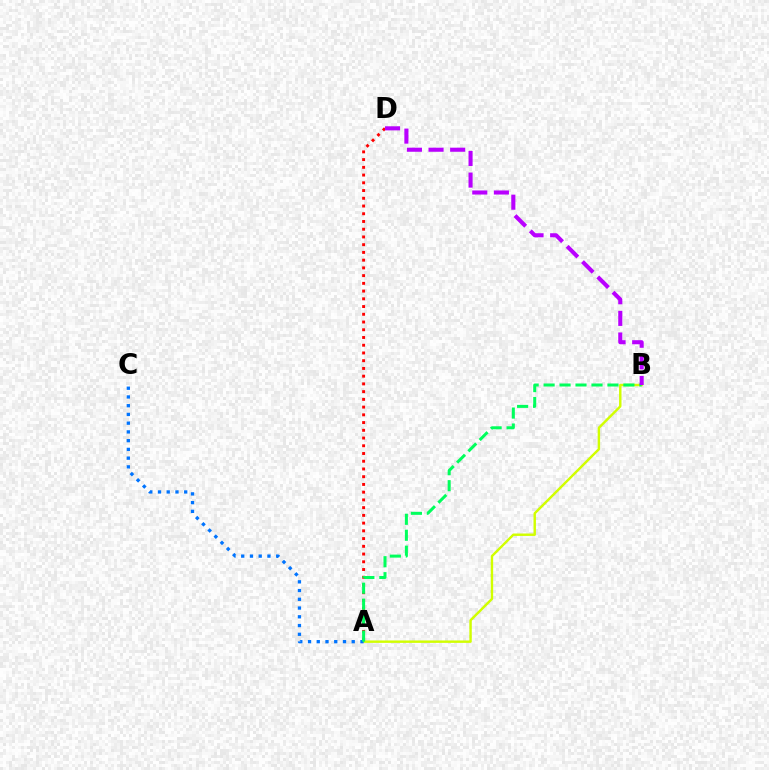{('A', 'B'): [{'color': '#d1ff00', 'line_style': 'solid', 'thickness': 1.75}, {'color': '#00ff5c', 'line_style': 'dashed', 'thickness': 2.17}], ('A', 'D'): [{'color': '#ff0000', 'line_style': 'dotted', 'thickness': 2.1}], ('A', 'C'): [{'color': '#0074ff', 'line_style': 'dotted', 'thickness': 2.37}], ('B', 'D'): [{'color': '#b900ff', 'line_style': 'dashed', 'thickness': 2.94}]}